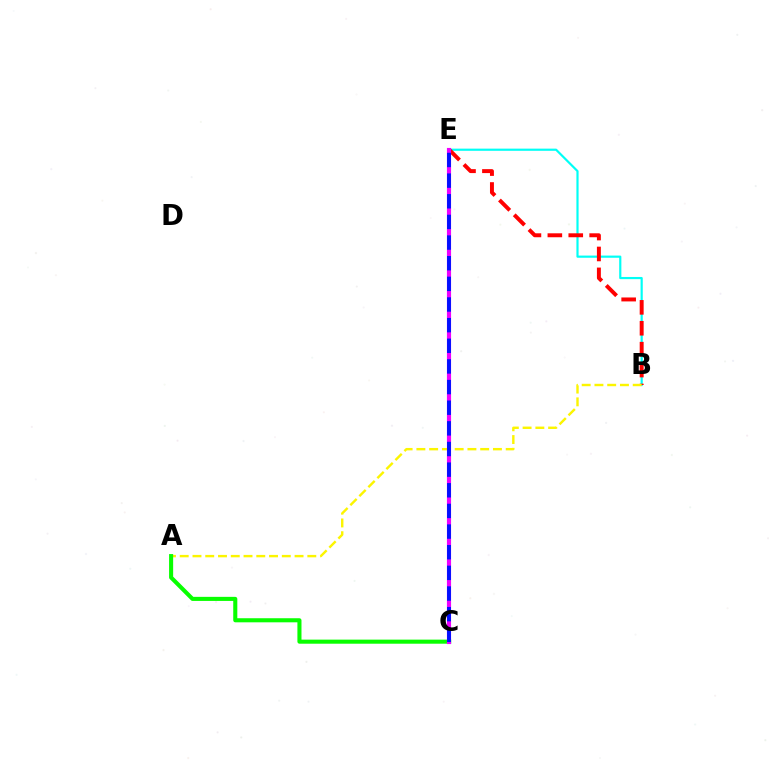{('B', 'E'): [{'color': '#00fff6', 'line_style': 'solid', 'thickness': 1.57}, {'color': '#ff0000', 'line_style': 'dashed', 'thickness': 2.84}], ('A', 'B'): [{'color': '#fcf500', 'line_style': 'dashed', 'thickness': 1.73}], ('A', 'C'): [{'color': '#08ff00', 'line_style': 'solid', 'thickness': 2.94}], ('C', 'E'): [{'color': '#ee00ff', 'line_style': 'solid', 'thickness': 2.98}, {'color': '#0010ff', 'line_style': 'dashed', 'thickness': 2.8}]}